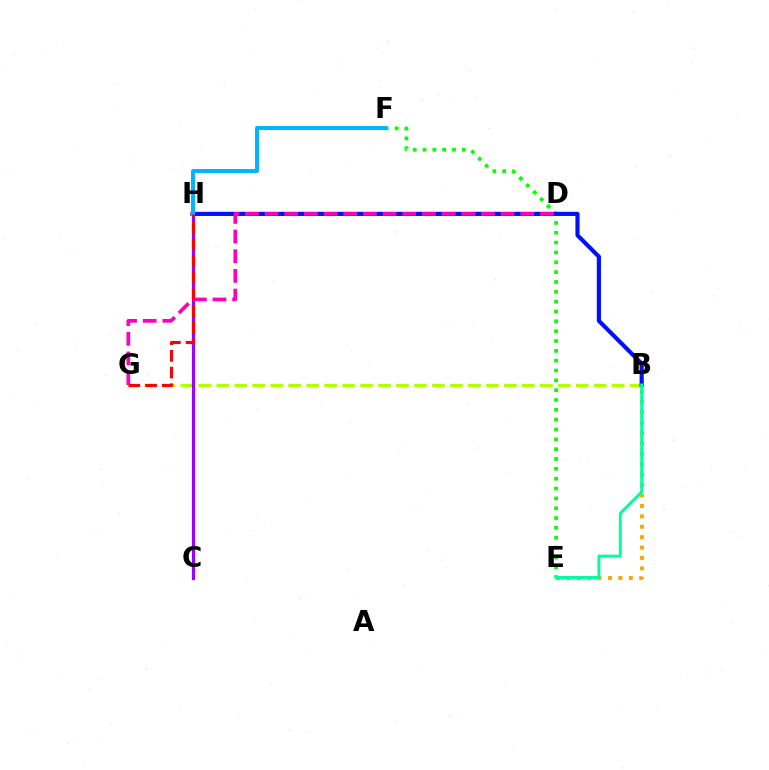{('B', 'G'): [{'color': '#b3ff00', 'line_style': 'dashed', 'thickness': 2.44}], ('B', 'E'): [{'color': '#ffa500', 'line_style': 'dotted', 'thickness': 2.83}, {'color': '#00ff9d', 'line_style': 'solid', 'thickness': 2.12}], ('E', 'F'): [{'color': '#08ff00', 'line_style': 'dotted', 'thickness': 2.67}], ('B', 'H'): [{'color': '#0010ff', 'line_style': 'solid', 'thickness': 2.99}], ('C', 'H'): [{'color': '#9b00ff', 'line_style': 'solid', 'thickness': 2.29}], ('F', 'H'): [{'color': '#00b5ff', 'line_style': 'solid', 'thickness': 2.85}], ('D', 'G'): [{'color': '#ff00bd', 'line_style': 'dashed', 'thickness': 2.67}], ('G', 'H'): [{'color': '#ff0000', 'line_style': 'dashed', 'thickness': 2.27}]}